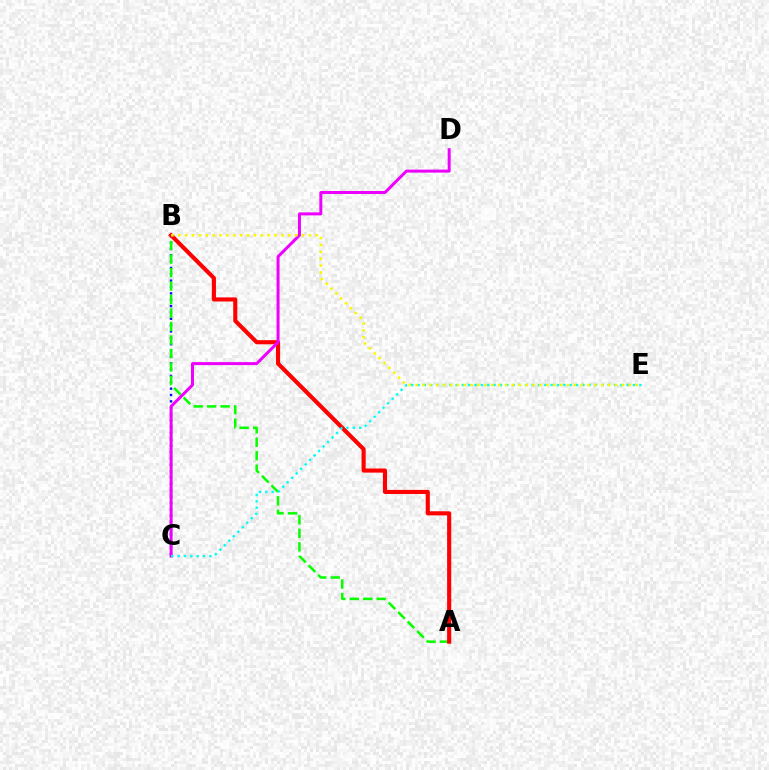{('B', 'C'): [{'color': '#0010ff', 'line_style': 'dotted', 'thickness': 1.73}], ('A', 'B'): [{'color': '#08ff00', 'line_style': 'dashed', 'thickness': 1.83}, {'color': '#ff0000', 'line_style': 'solid', 'thickness': 2.96}], ('C', 'D'): [{'color': '#ee00ff', 'line_style': 'solid', 'thickness': 2.15}], ('C', 'E'): [{'color': '#00fff6', 'line_style': 'dotted', 'thickness': 1.72}], ('B', 'E'): [{'color': '#fcf500', 'line_style': 'dotted', 'thickness': 1.87}]}